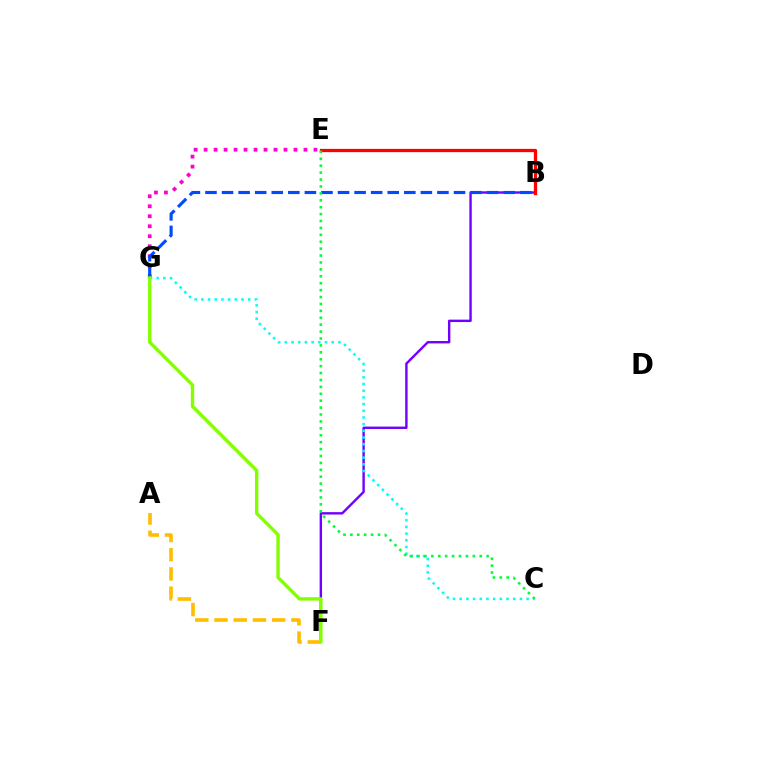{('E', 'G'): [{'color': '#ff00cf', 'line_style': 'dotted', 'thickness': 2.71}], ('B', 'F'): [{'color': '#7200ff', 'line_style': 'solid', 'thickness': 1.73}], ('B', 'G'): [{'color': '#004bff', 'line_style': 'dashed', 'thickness': 2.25}], ('C', 'G'): [{'color': '#00fff6', 'line_style': 'dotted', 'thickness': 1.82}], ('B', 'E'): [{'color': '#ff0000', 'line_style': 'solid', 'thickness': 2.36}], ('A', 'F'): [{'color': '#ffbd00', 'line_style': 'dashed', 'thickness': 2.61}], ('C', 'E'): [{'color': '#00ff39', 'line_style': 'dotted', 'thickness': 1.88}], ('F', 'G'): [{'color': '#84ff00', 'line_style': 'solid', 'thickness': 2.44}]}